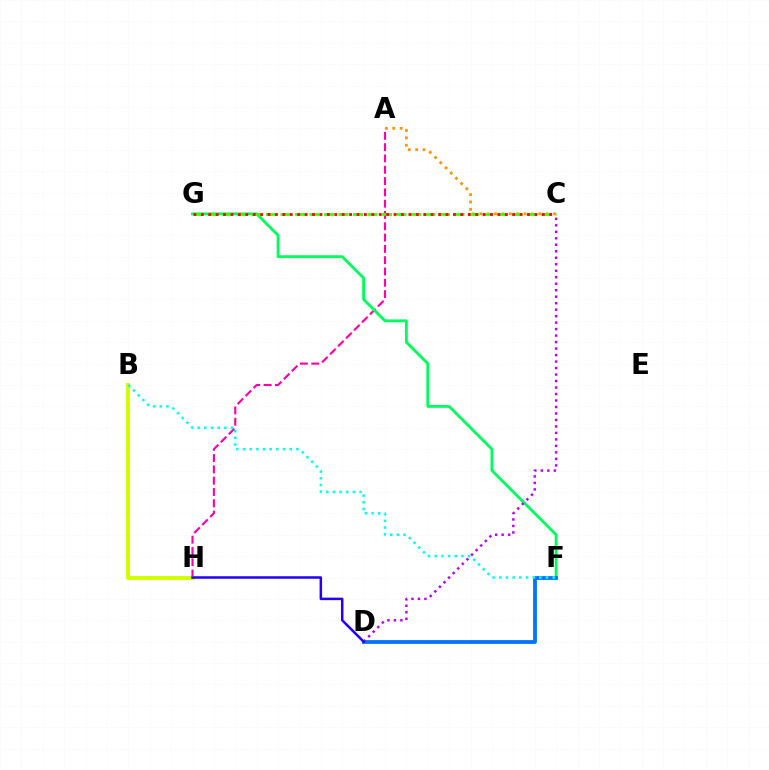{('A', 'H'): [{'color': '#ff00ac', 'line_style': 'dashed', 'thickness': 1.54}], ('B', 'H'): [{'color': '#d1ff00', 'line_style': 'solid', 'thickness': 2.85}], ('F', 'G'): [{'color': '#00ff5c', 'line_style': 'solid', 'thickness': 2.05}], ('D', 'F'): [{'color': '#0074ff', 'line_style': 'solid', 'thickness': 2.72}], ('A', 'C'): [{'color': '#ff9400', 'line_style': 'dotted', 'thickness': 2.0}], ('C', 'D'): [{'color': '#b900ff', 'line_style': 'dotted', 'thickness': 1.76}], ('C', 'G'): [{'color': '#3dff00', 'line_style': 'dashed', 'thickness': 1.97}, {'color': '#ff0000', 'line_style': 'dotted', 'thickness': 2.01}], ('D', 'H'): [{'color': '#2500ff', 'line_style': 'solid', 'thickness': 1.81}], ('B', 'F'): [{'color': '#00fff6', 'line_style': 'dotted', 'thickness': 1.81}]}